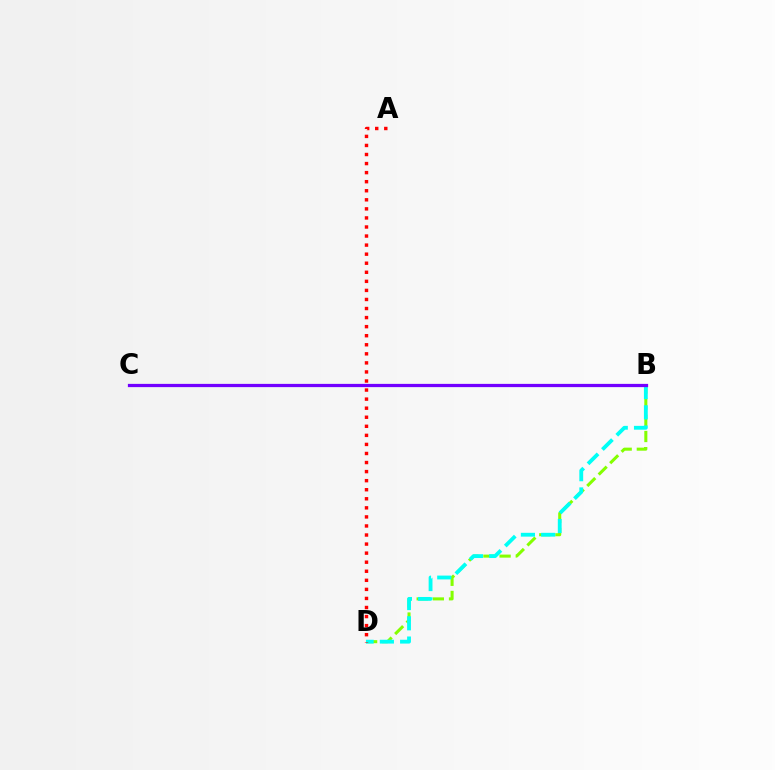{('B', 'D'): [{'color': '#84ff00', 'line_style': 'dashed', 'thickness': 2.2}, {'color': '#00fff6', 'line_style': 'dashed', 'thickness': 2.75}], ('B', 'C'): [{'color': '#7200ff', 'line_style': 'solid', 'thickness': 2.33}], ('A', 'D'): [{'color': '#ff0000', 'line_style': 'dotted', 'thickness': 2.46}]}